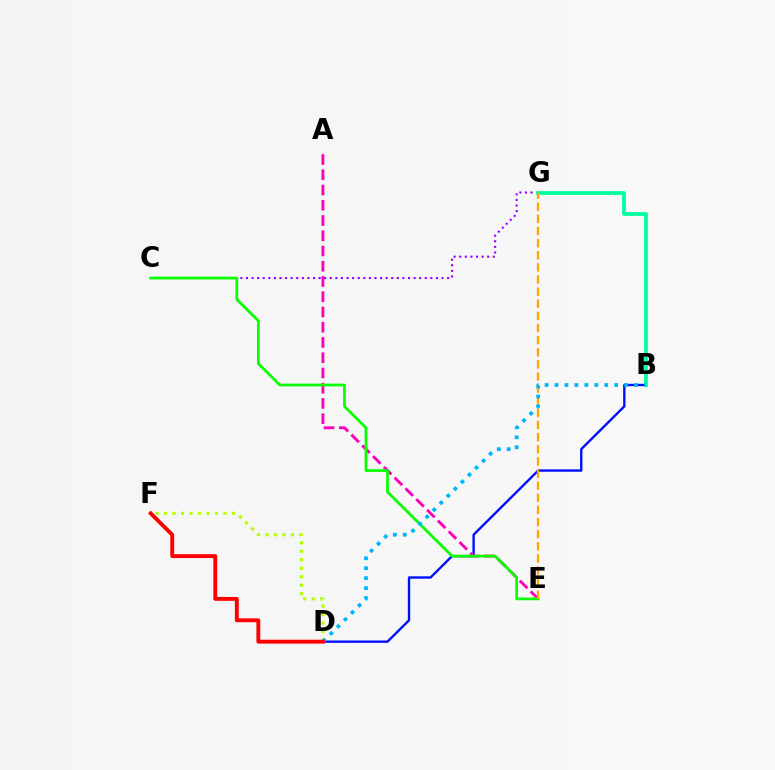{('B', 'D'): [{'color': '#0010ff', 'line_style': 'solid', 'thickness': 1.71}, {'color': '#00b5ff', 'line_style': 'dotted', 'thickness': 2.7}], ('A', 'E'): [{'color': '#ff00bd', 'line_style': 'dashed', 'thickness': 2.07}], ('C', 'G'): [{'color': '#9b00ff', 'line_style': 'dotted', 'thickness': 1.52}], ('D', 'F'): [{'color': '#b3ff00', 'line_style': 'dotted', 'thickness': 2.31}, {'color': '#ff0000', 'line_style': 'solid', 'thickness': 2.79}], ('B', 'G'): [{'color': '#00ff9d', 'line_style': 'solid', 'thickness': 2.7}], ('C', 'E'): [{'color': '#08ff00', 'line_style': 'solid', 'thickness': 1.97}], ('E', 'G'): [{'color': '#ffa500', 'line_style': 'dashed', 'thickness': 1.65}]}